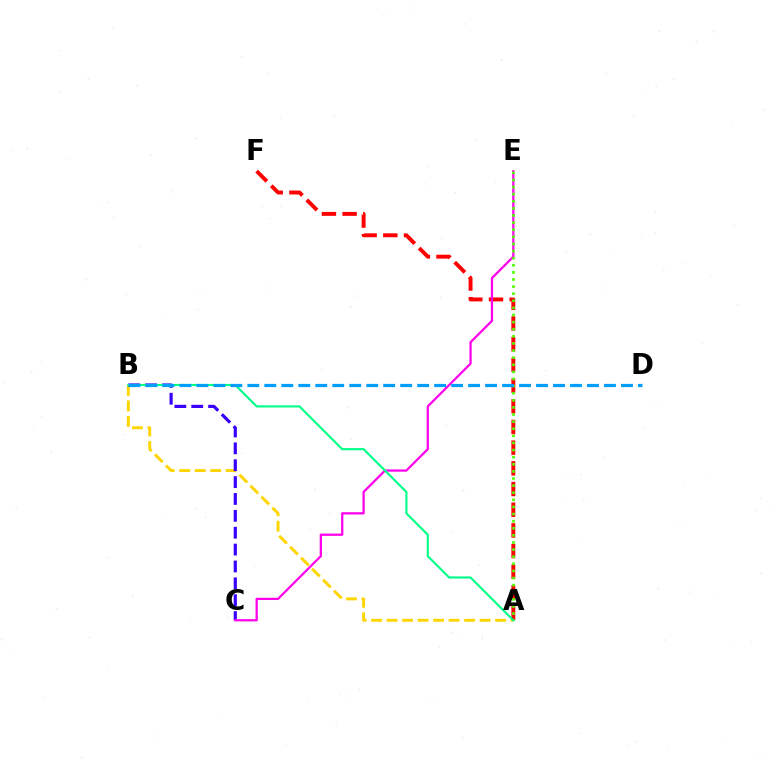{('A', 'F'): [{'color': '#ff0000', 'line_style': 'dashed', 'thickness': 2.81}], ('A', 'B'): [{'color': '#ffd500', 'line_style': 'dashed', 'thickness': 2.11}, {'color': '#00ff86', 'line_style': 'solid', 'thickness': 1.54}], ('B', 'C'): [{'color': '#3700ff', 'line_style': 'dashed', 'thickness': 2.29}], ('C', 'E'): [{'color': '#ff00ed', 'line_style': 'solid', 'thickness': 1.62}], ('A', 'E'): [{'color': '#4fff00', 'line_style': 'dotted', 'thickness': 1.93}], ('B', 'D'): [{'color': '#009eff', 'line_style': 'dashed', 'thickness': 2.31}]}